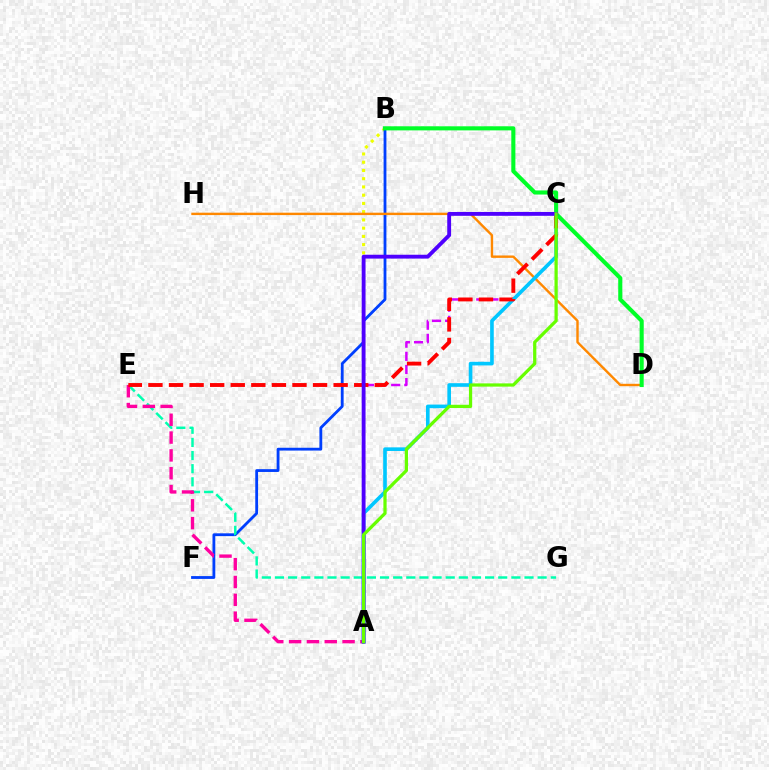{('A', 'B'): [{'color': '#eeff00', 'line_style': 'dotted', 'thickness': 2.24}], ('B', 'F'): [{'color': '#003fff', 'line_style': 'solid', 'thickness': 2.02}], ('D', 'H'): [{'color': '#ff8800', 'line_style': 'solid', 'thickness': 1.73}], ('E', 'G'): [{'color': '#00ffaf', 'line_style': 'dashed', 'thickness': 1.78}], ('A', 'E'): [{'color': '#ff00a0', 'line_style': 'dashed', 'thickness': 2.42}], ('A', 'C'): [{'color': '#d600ff', 'line_style': 'dashed', 'thickness': 1.78}, {'color': '#00c7ff', 'line_style': 'solid', 'thickness': 2.62}, {'color': '#4f00ff', 'line_style': 'solid', 'thickness': 2.77}, {'color': '#66ff00', 'line_style': 'solid', 'thickness': 2.33}], ('C', 'E'): [{'color': '#ff0000', 'line_style': 'dashed', 'thickness': 2.8}], ('B', 'D'): [{'color': '#00ff27', 'line_style': 'solid', 'thickness': 2.95}]}